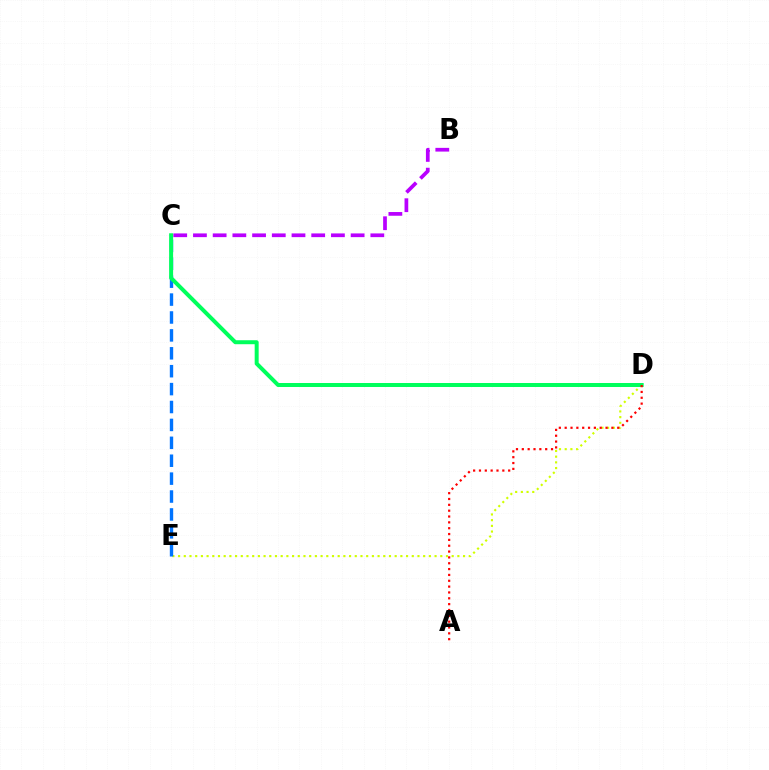{('B', 'C'): [{'color': '#b900ff', 'line_style': 'dashed', 'thickness': 2.68}], ('D', 'E'): [{'color': '#d1ff00', 'line_style': 'dotted', 'thickness': 1.55}], ('C', 'E'): [{'color': '#0074ff', 'line_style': 'dashed', 'thickness': 2.43}], ('C', 'D'): [{'color': '#00ff5c', 'line_style': 'solid', 'thickness': 2.87}], ('A', 'D'): [{'color': '#ff0000', 'line_style': 'dotted', 'thickness': 1.59}]}